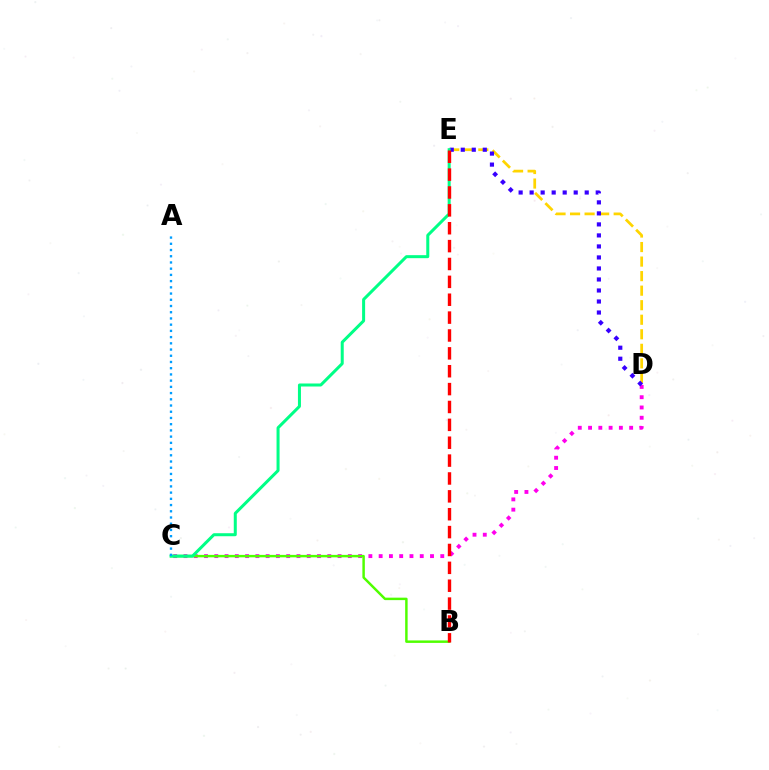{('C', 'D'): [{'color': '#ff00ed', 'line_style': 'dotted', 'thickness': 2.79}], ('D', 'E'): [{'color': '#ffd500', 'line_style': 'dashed', 'thickness': 1.98}, {'color': '#3700ff', 'line_style': 'dotted', 'thickness': 2.99}], ('B', 'C'): [{'color': '#4fff00', 'line_style': 'solid', 'thickness': 1.78}], ('C', 'E'): [{'color': '#00ff86', 'line_style': 'solid', 'thickness': 2.17}], ('A', 'C'): [{'color': '#009eff', 'line_style': 'dotted', 'thickness': 1.69}], ('B', 'E'): [{'color': '#ff0000', 'line_style': 'dashed', 'thickness': 2.43}]}